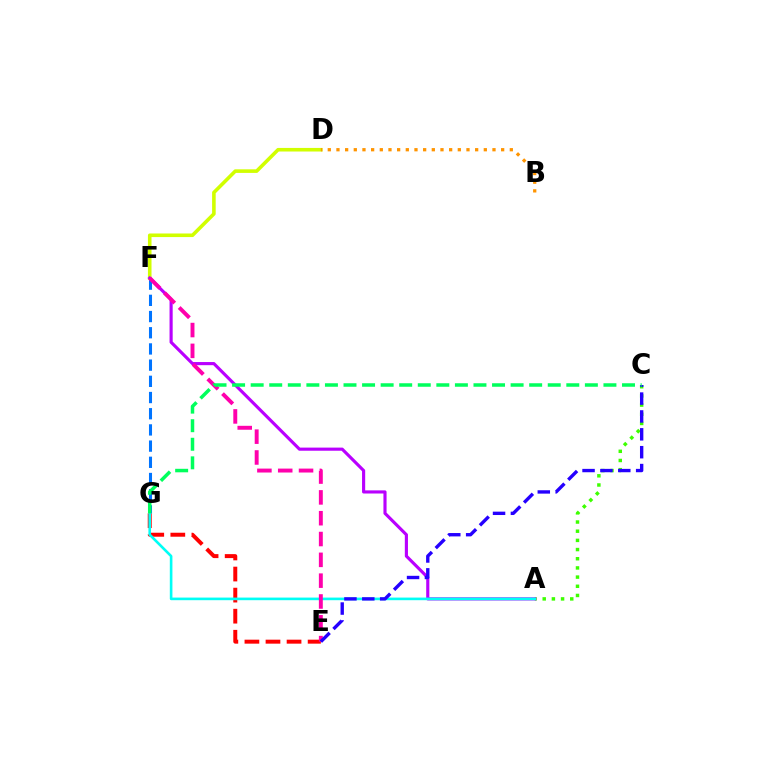{('E', 'G'): [{'color': '#ff0000', 'line_style': 'dashed', 'thickness': 2.86}], ('F', 'G'): [{'color': '#0074ff', 'line_style': 'dashed', 'thickness': 2.2}], ('A', 'C'): [{'color': '#3dff00', 'line_style': 'dotted', 'thickness': 2.49}], ('D', 'F'): [{'color': '#d1ff00', 'line_style': 'solid', 'thickness': 2.58}], ('A', 'F'): [{'color': '#b900ff', 'line_style': 'solid', 'thickness': 2.26}], ('A', 'G'): [{'color': '#00fff6', 'line_style': 'solid', 'thickness': 1.89}], ('E', 'F'): [{'color': '#ff00ac', 'line_style': 'dashed', 'thickness': 2.83}], ('B', 'D'): [{'color': '#ff9400', 'line_style': 'dotted', 'thickness': 2.36}], ('C', 'E'): [{'color': '#2500ff', 'line_style': 'dashed', 'thickness': 2.43}], ('C', 'G'): [{'color': '#00ff5c', 'line_style': 'dashed', 'thickness': 2.52}]}